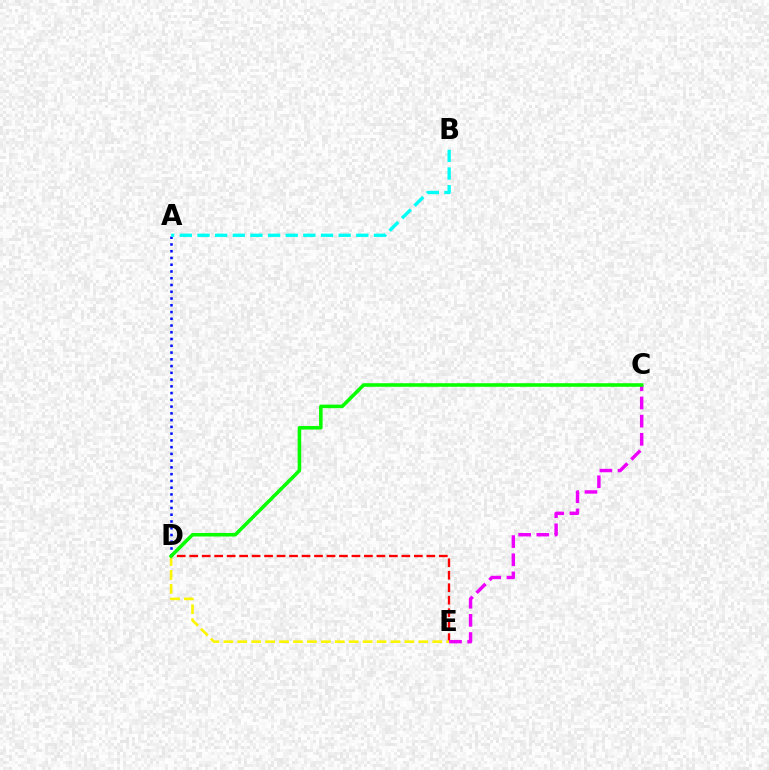{('D', 'E'): [{'color': '#ff0000', 'line_style': 'dashed', 'thickness': 1.7}, {'color': '#fcf500', 'line_style': 'dashed', 'thickness': 1.89}], ('A', 'D'): [{'color': '#0010ff', 'line_style': 'dotted', 'thickness': 1.84}], ('A', 'B'): [{'color': '#00fff6', 'line_style': 'dashed', 'thickness': 2.4}], ('C', 'E'): [{'color': '#ee00ff', 'line_style': 'dashed', 'thickness': 2.47}], ('C', 'D'): [{'color': '#08ff00', 'line_style': 'solid', 'thickness': 2.56}]}